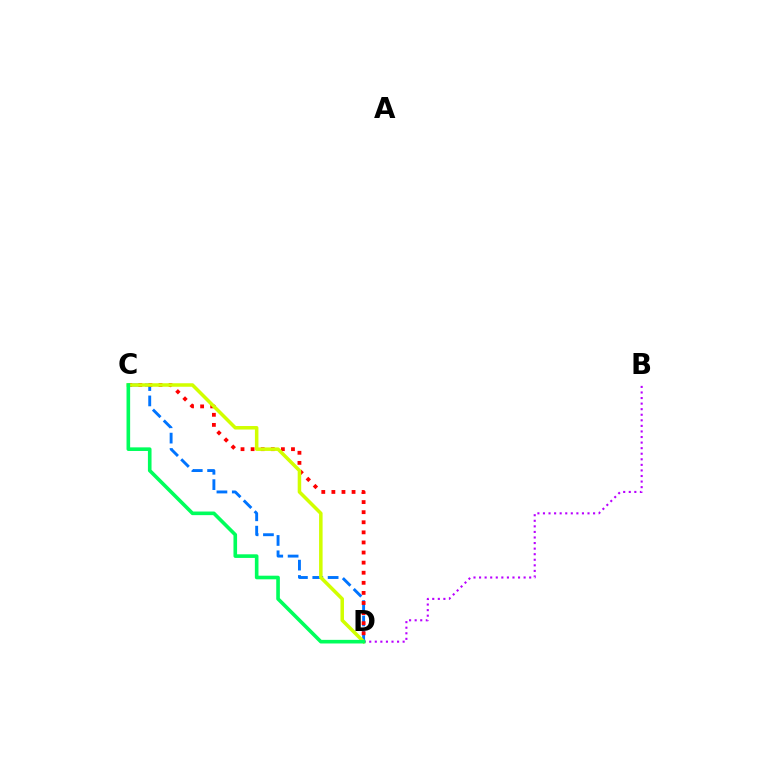{('C', 'D'): [{'color': '#0074ff', 'line_style': 'dashed', 'thickness': 2.09}, {'color': '#ff0000', 'line_style': 'dotted', 'thickness': 2.74}, {'color': '#d1ff00', 'line_style': 'solid', 'thickness': 2.53}, {'color': '#00ff5c', 'line_style': 'solid', 'thickness': 2.6}], ('B', 'D'): [{'color': '#b900ff', 'line_style': 'dotted', 'thickness': 1.51}]}